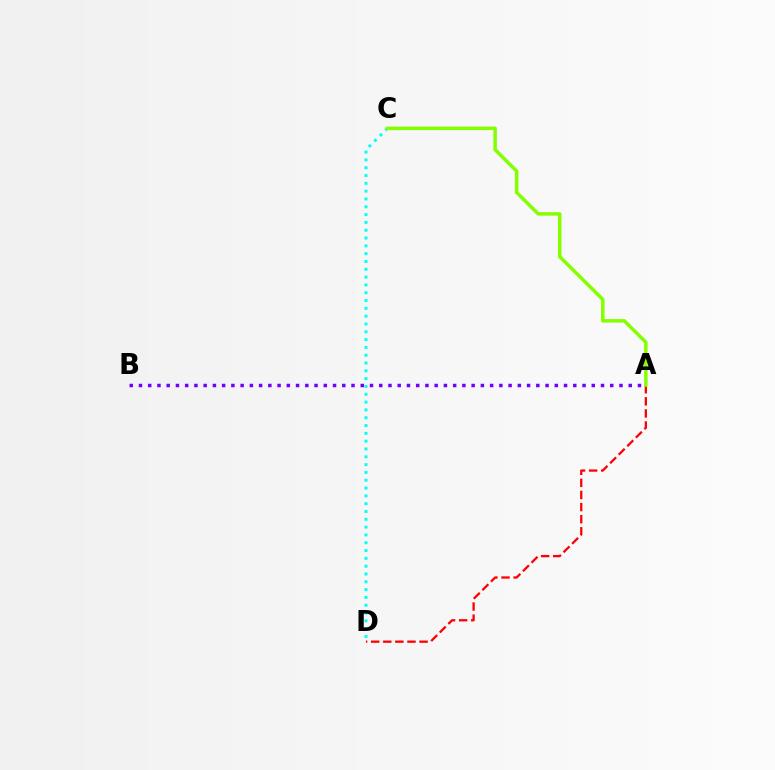{('A', 'B'): [{'color': '#7200ff', 'line_style': 'dotted', 'thickness': 2.51}], ('A', 'D'): [{'color': '#ff0000', 'line_style': 'dashed', 'thickness': 1.64}], ('C', 'D'): [{'color': '#00fff6', 'line_style': 'dotted', 'thickness': 2.12}], ('A', 'C'): [{'color': '#84ff00', 'line_style': 'solid', 'thickness': 2.52}]}